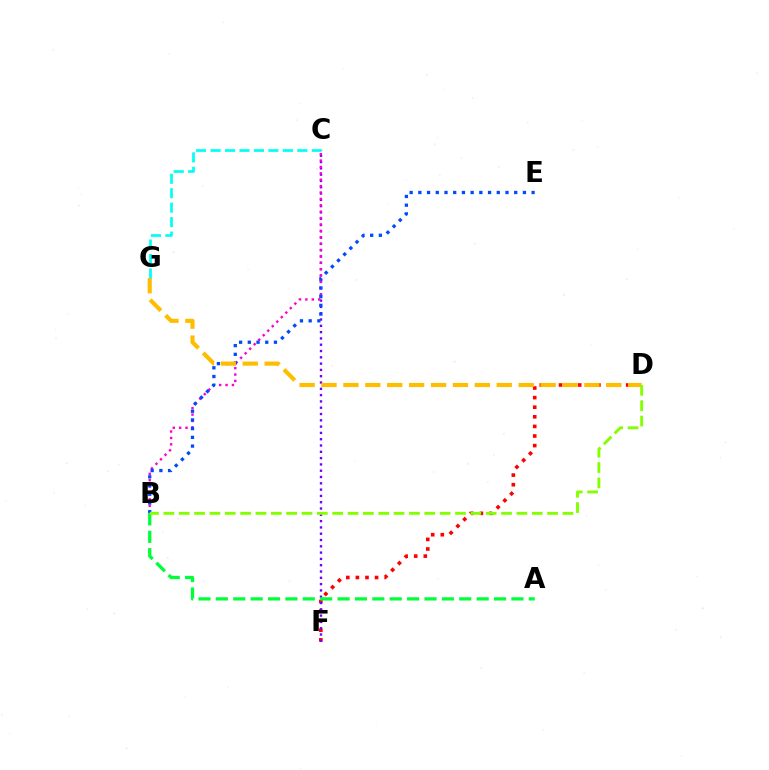{('D', 'F'): [{'color': '#ff0000', 'line_style': 'dotted', 'thickness': 2.61}], ('C', 'F'): [{'color': '#7200ff', 'line_style': 'dotted', 'thickness': 1.71}], ('B', 'C'): [{'color': '#ff00cf', 'line_style': 'dotted', 'thickness': 1.74}], ('B', 'E'): [{'color': '#004bff', 'line_style': 'dotted', 'thickness': 2.37}], ('D', 'G'): [{'color': '#ffbd00', 'line_style': 'dashed', 'thickness': 2.98}], ('C', 'G'): [{'color': '#00fff6', 'line_style': 'dashed', 'thickness': 1.96}], ('A', 'B'): [{'color': '#00ff39', 'line_style': 'dashed', 'thickness': 2.36}], ('B', 'D'): [{'color': '#84ff00', 'line_style': 'dashed', 'thickness': 2.09}]}